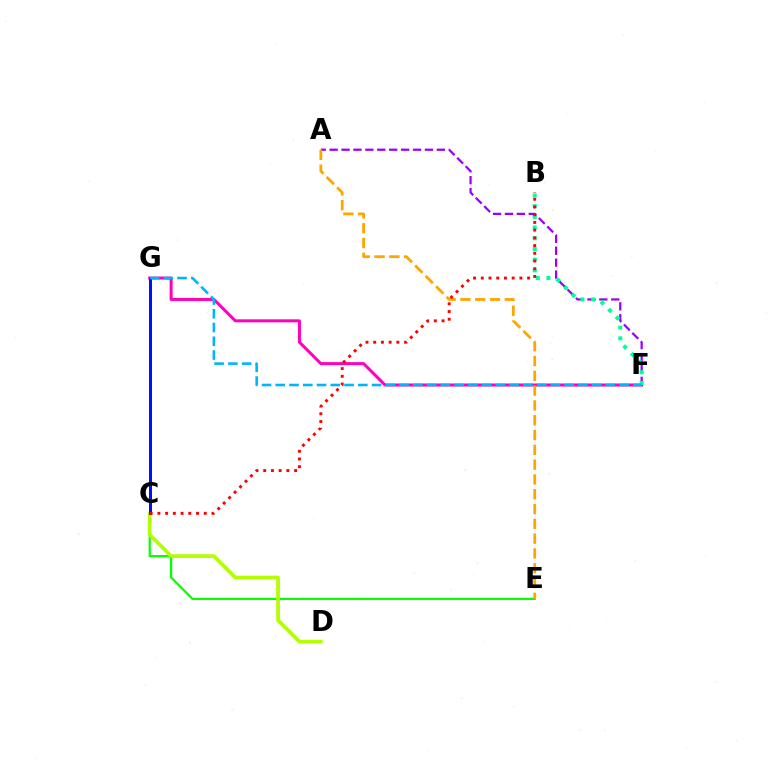{('C', 'E'): [{'color': '#08ff00', 'line_style': 'solid', 'thickness': 1.61}], ('F', 'G'): [{'color': '#ff00bd', 'line_style': 'solid', 'thickness': 2.16}, {'color': '#00b5ff', 'line_style': 'dashed', 'thickness': 1.87}], ('A', 'F'): [{'color': '#9b00ff', 'line_style': 'dashed', 'thickness': 1.62}], ('C', 'D'): [{'color': '#b3ff00', 'line_style': 'solid', 'thickness': 2.68}], ('A', 'E'): [{'color': '#ffa500', 'line_style': 'dashed', 'thickness': 2.01}], ('C', 'G'): [{'color': '#0010ff', 'line_style': 'solid', 'thickness': 2.15}], ('B', 'F'): [{'color': '#00ff9d', 'line_style': 'dotted', 'thickness': 2.91}], ('B', 'C'): [{'color': '#ff0000', 'line_style': 'dotted', 'thickness': 2.1}]}